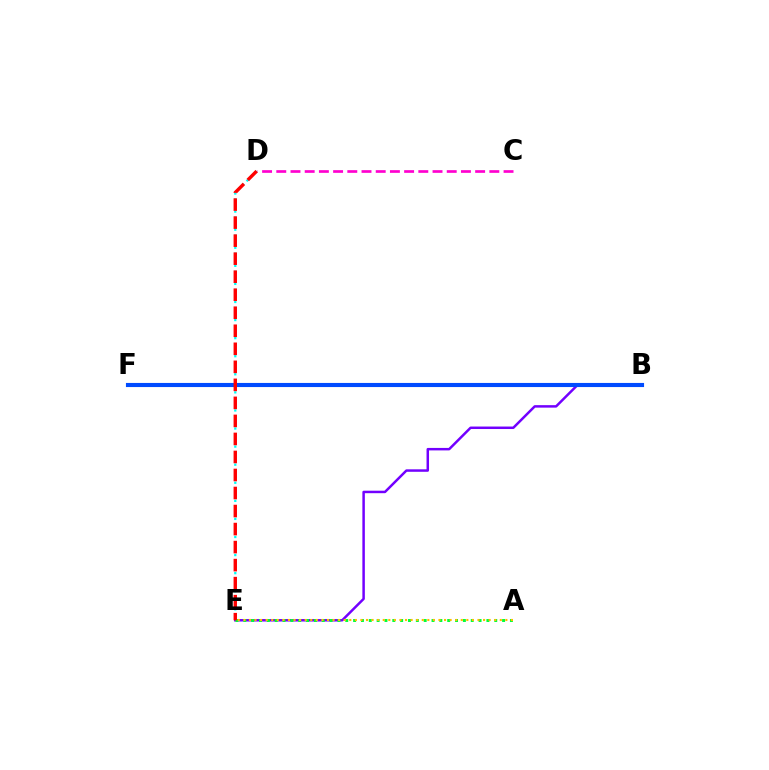{('B', 'F'): [{'color': '#84ff00', 'line_style': 'solid', 'thickness': 1.81}, {'color': '#004bff', 'line_style': 'solid', 'thickness': 2.96}], ('C', 'D'): [{'color': '#ff00cf', 'line_style': 'dashed', 'thickness': 1.93}], ('B', 'E'): [{'color': '#7200ff', 'line_style': 'solid', 'thickness': 1.79}], ('A', 'E'): [{'color': '#00ff39', 'line_style': 'dotted', 'thickness': 2.13}, {'color': '#ffbd00', 'line_style': 'dotted', 'thickness': 1.51}], ('D', 'E'): [{'color': '#00fff6', 'line_style': 'dotted', 'thickness': 1.64}, {'color': '#ff0000', 'line_style': 'dashed', 'thickness': 2.45}]}